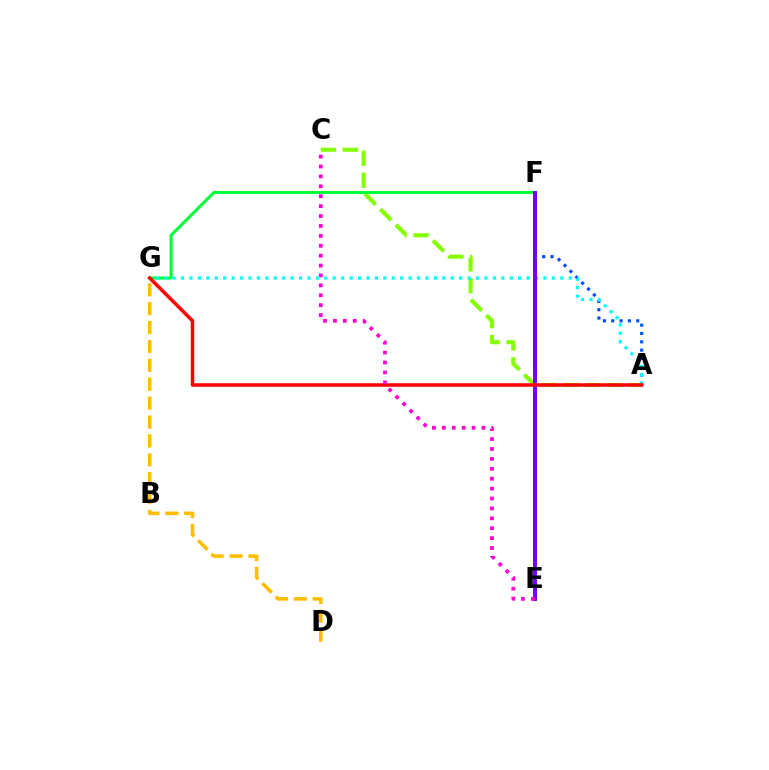{('A', 'C'): [{'color': '#84ff00', 'line_style': 'dashed', 'thickness': 2.97}], ('F', 'G'): [{'color': '#00ff39', 'line_style': 'solid', 'thickness': 2.2}], ('A', 'F'): [{'color': '#004bff', 'line_style': 'dotted', 'thickness': 2.26}], ('A', 'G'): [{'color': '#00fff6', 'line_style': 'dotted', 'thickness': 2.29}, {'color': '#ff0000', 'line_style': 'solid', 'thickness': 2.52}], ('E', 'F'): [{'color': '#7200ff', 'line_style': 'solid', 'thickness': 2.86}], ('D', 'G'): [{'color': '#ffbd00', 'line_style': 'dashed', 'thickness': 2.57}], ('C', 'E'): [{'color': '#ff00cf', 'line_style': 'dotted', 'thickness': 2.69}]}